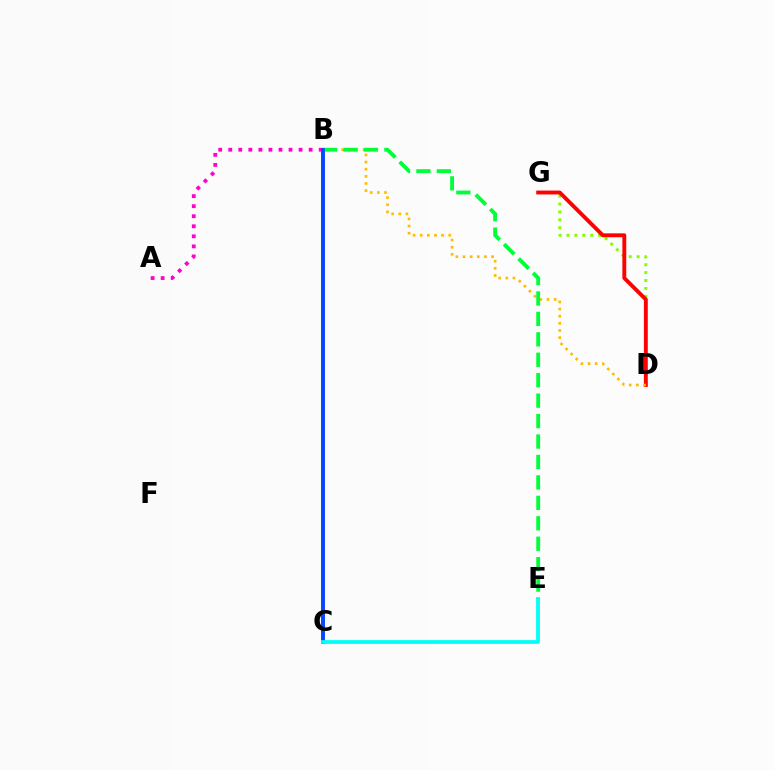{('D', 'G'): [{'color': '#84ff00', 'line_style': 'dotted', 'thickness': 2.15}, {'color': '#ff0000', 'line_style': 'solid', 'thickness': 2.8}], ('A', 'B'): [{'color': '#ff00cf', 'line_style': 'dotted', 'thickness': 2.73}], ('B', 'D'): [{'color': '#ffbd00', 'line_style': 'dotted', 'thickness': 1.94}], ('B', 'C'): [{'color': '#7200ff', 'line_style': 'solid', 'thickness': 2.57}, {'color': '#004bff', 'line_style': 'solid', 'thickness': 2.64}], ('B', 'E'): [{'color': '#00ff39', 'line_style': 'dashed', 'thickness': 2.78}], ('C', 'E'): [{'color': '#00fff6', 'line_style': 'solid', 'thickness': 2.7}]}